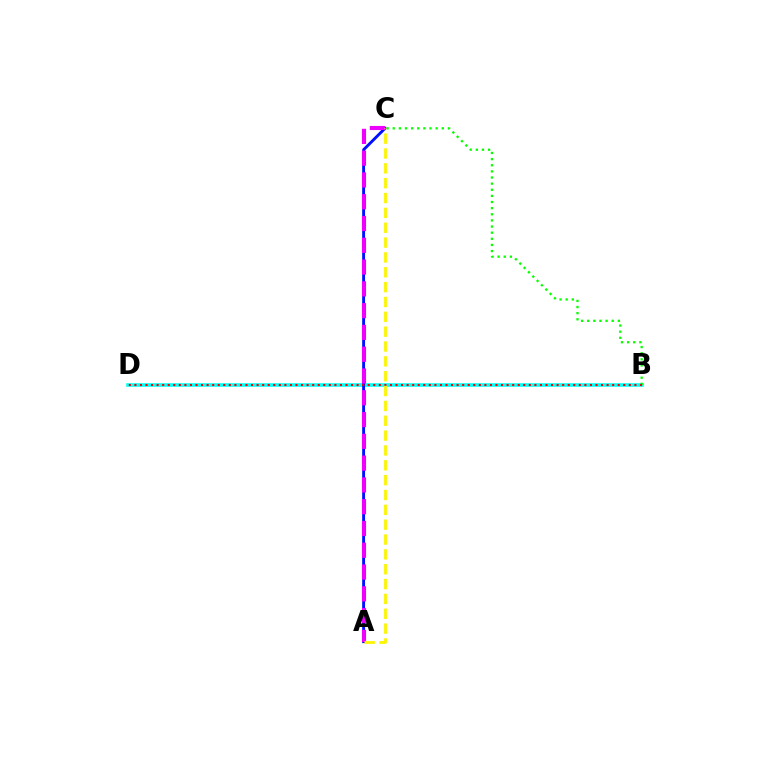{('B', 'D'): [{'color': '#00fff6', 'line_style': 'solid', 'thickness': 2.58}, {'color': '#ff0000', 'line_style': 'dotted', 'thickness': 1.51}], ('A', 'C'): [{'color': '#0010ff', 'line_style': 'solid', 'thickness': 2.08}, {'color': '#ee00ff', 'line_style': 'dashed', 'thickness': 2.96}, {'color': '#fcf500', 'line_style': 'dashed', 'thickness': 2.02}], ('B', 'C'): [{'color': '#08ff00', 'line_style': 'dotted', 'thickness': 1.67}]}